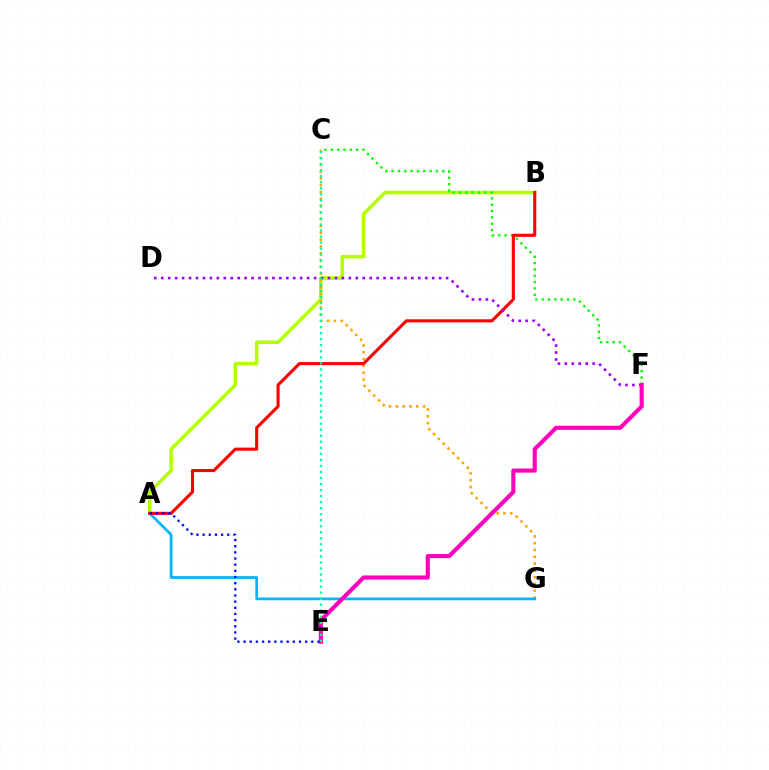{('A', 'B'): [{'color': '#b3ff00', 'line_style': 'solid', 'thickness': 2.52}, {'color': '#ff0000', 'line_style': 'solid', 'thickness': 2.23}], ('C', 'G'): [{'color': '#ffa500', 'line_style': 'dotted', 'thickness': 1.85}], ('A', 'G'): [{'color': '#00b5ff', 'line_style': 'solid', 'thickness': 1.97}], ('C', 'F'): [{'color': '#08ff00', 'line_style': 'dotted', 'thickness': 1.72}], ('D', 'F'): [{'color': '#9b00ff', 'line_style': 'dotted', 'thickness': 1.89}], ('E', 'F'): [{'color': '#ff00bd', 'line_style': 'solid', 'thickness': 2.96}], ('A', 'E'): [{'color': '#0010ff', 'line_style': 'dotted', 'thickness': 1.67}], ('C', 'E'): [{'color': '#00ff9d', 'line_style': 'dotted', 'thickness': 1.64}]}